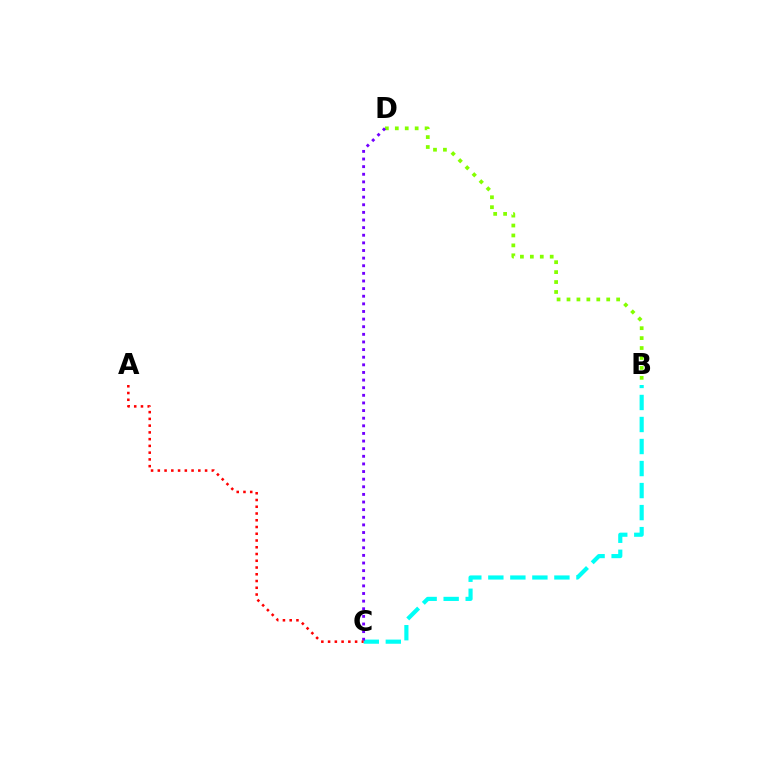{('B', 'C'): [{'color': '#00fff6', 'line_style': 'dashed', 'thickness': 2.99}], ('B', 'D'): [{'color': '#84ff00', 'line_style': 'dotted', 'thickness': 2.7}], ('C', 'D'): [{'color': '#7200ff', 'line_style': 'dotted', 'thickness': 2.07}], ('A', 'C'): [{'color': '#ff0000', 'line_style': 'dotted', 'thickness': 1.83}]}